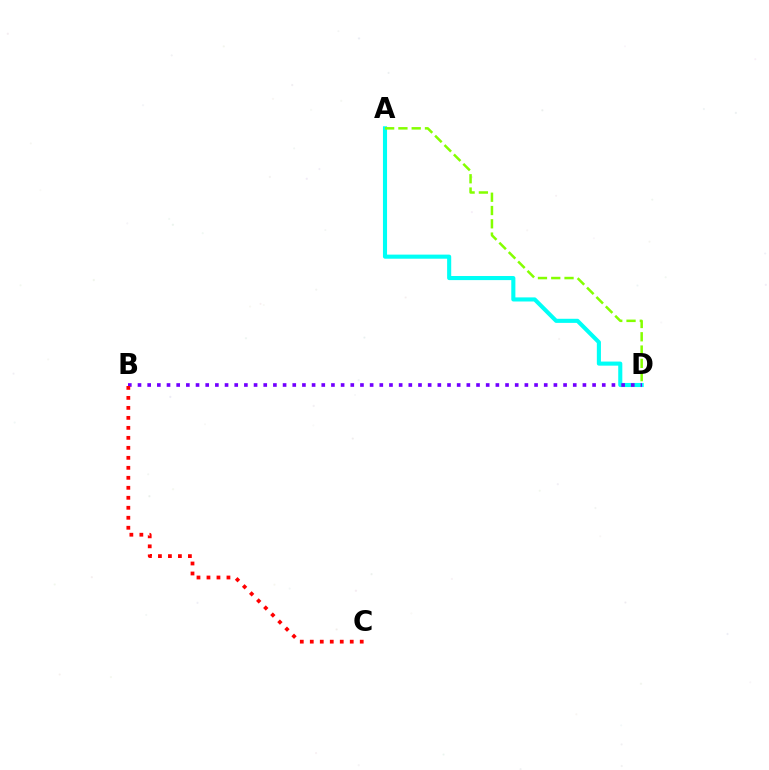{('A', 'D'): [{'color': '#00fff6', 'line_style': 'solid', 'thickness': 2.95}, {'color': '#84ff00', 'line_style': 'dashed', 'thickness': 1.8}], ('B', 'D'): [{'color': '#7200ff', 'line_style': 'dotted', 'thickness': 2.63}], ('B', 'C'): [{'color': '#ff0000', 'line_style': 'dotted', 'thickness': 2.71}]}